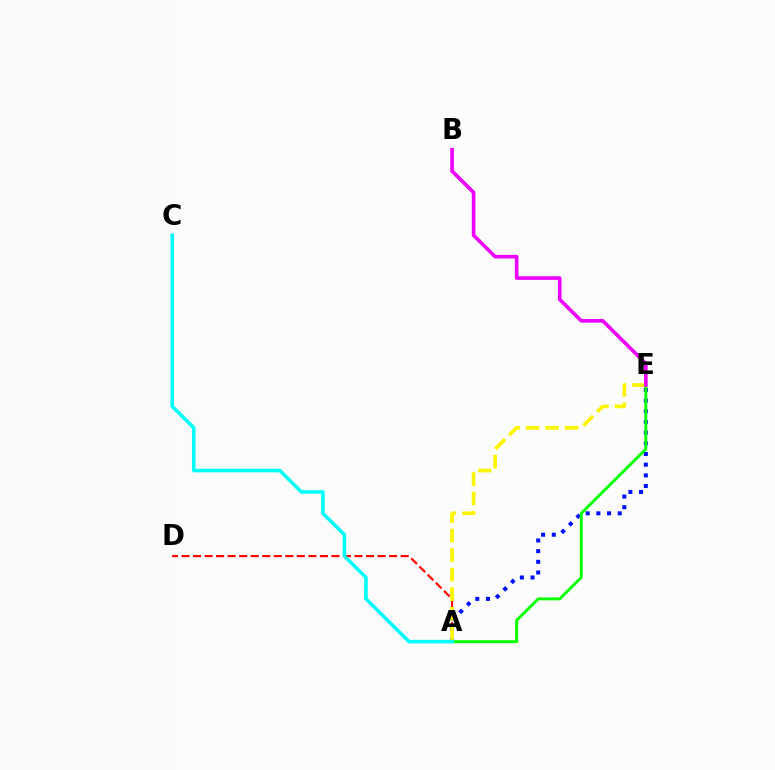{('A', 'E'): [{'color': '#0010ff', 'line_style': 'dotted', 'thickness': 2.9}, {'color': '#fcf500', 'line_style': 'dashed', 'thickness': 2.65}, {'color': '#08ff00', 'line_style': 'solid', 'thickness': 2.1}], ('A', 'D'): [{'color': '#ff0000', 'line_style': 'dashed', 'thickness': 1.57}], ('B', 'E'): [{'color': '#ee00ff', 'line_style': 'solid', 'thickness': 2.61}], ('A', 'C'): [{'color': '#00fff6', 'line_style': 'solid', 'thickness': 2.58}]}